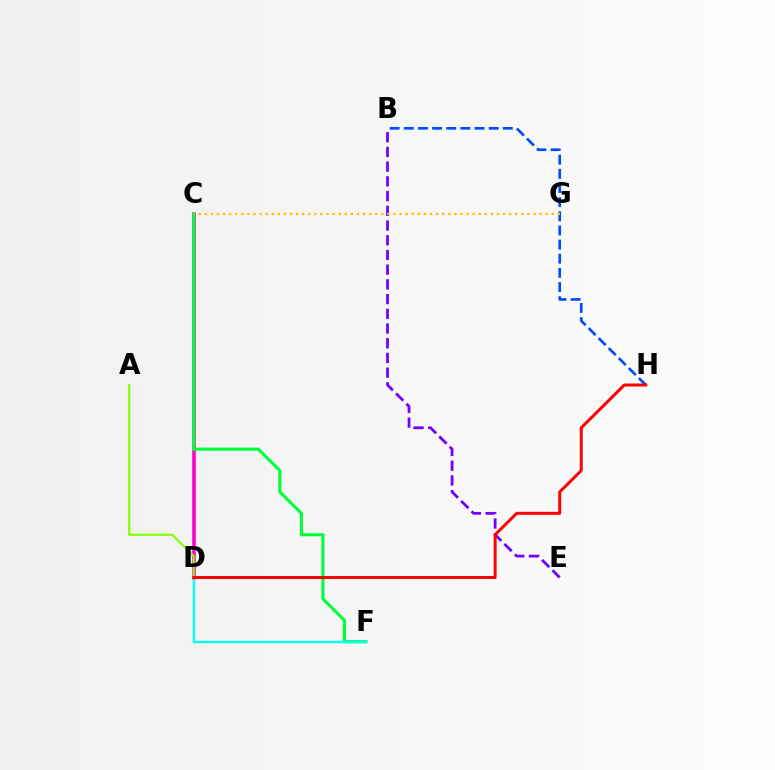{('C', 'D'): [{'color': '#ff00cf', 'line_style': 'solid', 'thickness': 2.57}], ('A', 'D'): [{'color': '#84ff00', 'line_style': 'solid', 'thickness': 1.54}], ('B', 'E'): [{'color': '#7200ff', 'line_style': 'dashed', 'thickness': 2.0}], ('B', 'H'): [{'color': '#004bff', 'line_style': 'dashed', 'thickness': 1.92}], ('C', 'F'): [{'color': '#00ff39', 'line_style': 'solid', 'thickness': 2.24}], ('D', 'F'): [{'color': '#00fff6', 'line_style': 'solid', 'thickness': 1.73}], ('C', 'G'): [{'color': '#ffbd00', 'line_style': 'dotted', 'thickness': 1.65}], ('D', 'H'): [{'color': '#ff0000', 'line_style': 'solid', 'thickness': 2.15}]}